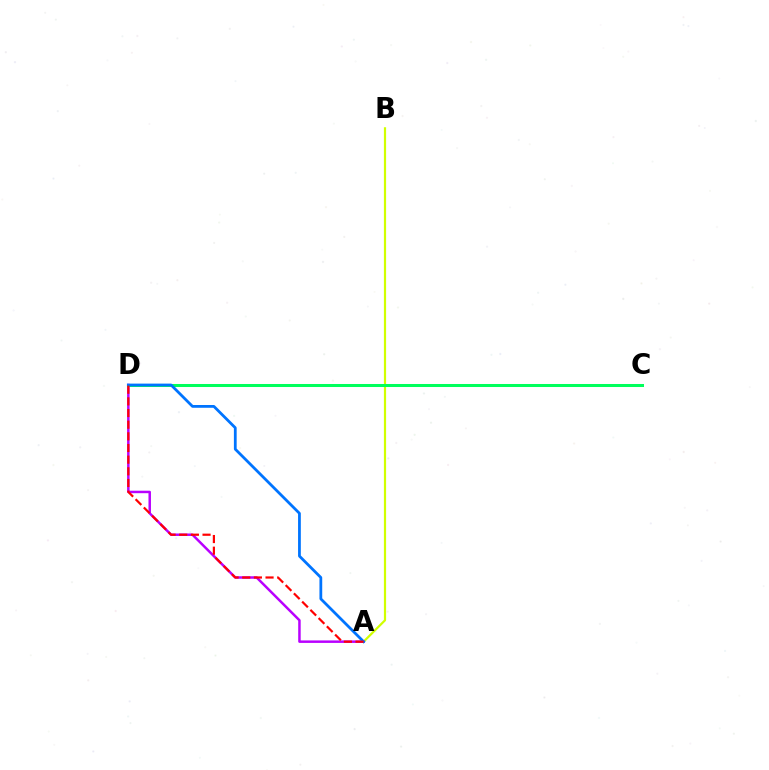{('A', 'B'): [{'color': '#d1ff00', 'line_style': 'solid', 'thickness': 1.58}], ('A', 'D'): [{'color': '#b900ff', 'line_style': 'solid', 'thickness': 1.79}, {'color': '#0074ff', 'line_style': 'solid', 'thickness': 2.0}, {'color': '#ff0000', 'line_style': 'dashed', 'thickness': 1.58}], ('C', 'D'): [{'color': '#00ff5c', 'line_style': 'solid', 'thickness': 2.18}]}